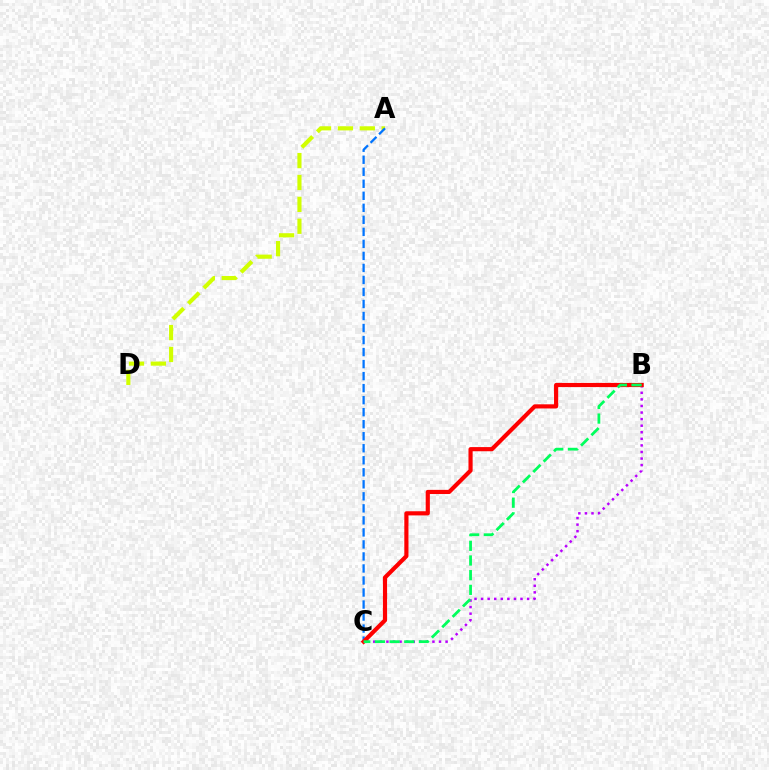{('A', 'D'): [{'color': '#d1ff00', 'line_style': 'dashed', 'thickness': 2.97}], ('B', 'C'): [{'color': '#b900ff', 'line_style': 'dotted', 'thickness': 1.79}, {'color': '#ff0000', 'line_style': 'solid', 'thickness': 2.99}, {'color': '#00ff5c', 'line_style': 'dashed', 'thickness': 1.99}], ('A', 'C'): [{'color': '#0074ff', 'line_style': 'dashed', 'thickness': 1.63}]}